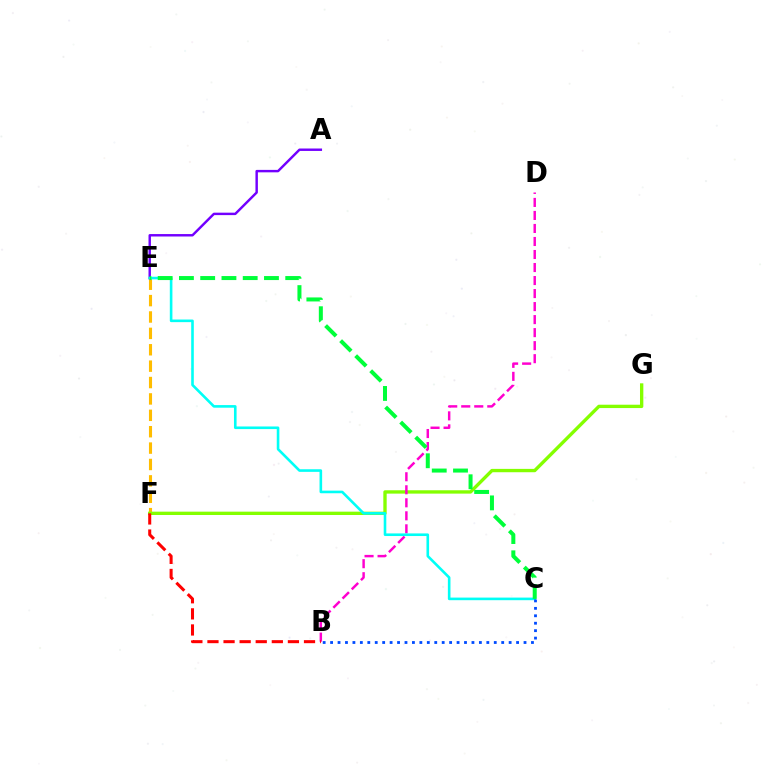{('E', 'F'): [{'color': '#ffbd00', 'line_style': 'dashed', 'thickness': 2.23}], ('A', 'E'): [{'color': '#7200ff', 'line_style': 'solid', 'thickness': 1.76}], ('F', 'G'): [{'color': '#84ff00', 'line_style': 'solid', 'thickness': 2.41}], ('B', 'D'): [{'color': '#ff00cf', 'line_style': 'dashed', 'thickness': 1.77}], ('C', 'E'): [{'color': '#00fff6', 'line_style': 'solid', 'thickness': 1.88}, {'color': '#00ff39', 'line_style': 'dashed', 'thickness': 2.89}], ('B', 'F'): [{'color': '#ff0000', 'line_style': 'dashed', 'thickness': 2.19}], ('B', 'C'): [{'color': '#004bff', 'line_style': 'dotted', 'thickness': 2.02}]}